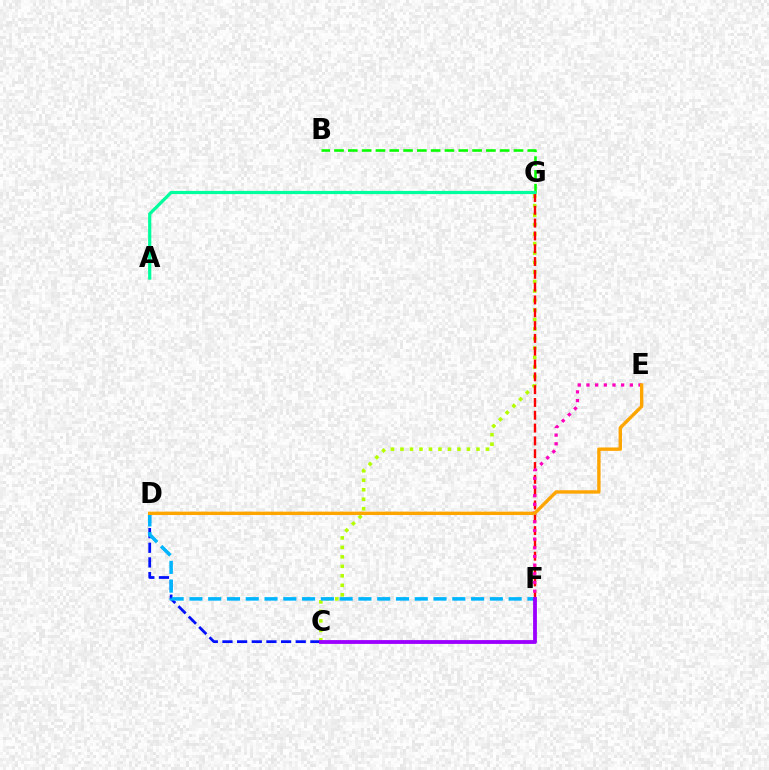{('B', 'G'): [{'color': '#08ff00', 'line_style': 'dashed', 'thickness': 1.88}], ('C', 'G'): [{'color': '#b3ff00', 'line_style': 'dotted', 'thickness': 2.58}], ('F', 'G'): [{'color': '#ff0000', 'line_style': 'dashed', 'thickness': 1.74}], ('C', 'D'): [{'color': '#0010ff', 'line_style': 'dashed', 'thickness': 1.99}], ('D', 'F'): [{'color': '#00b5ff', 'line_style': 'dashed', 'thickness': 2.55}], ('E', 'F'): [{'color': '#ff00bd', 'line_style': 'dotted', 'thickness': 2.36}], ('C', 'F'): [{'color': '#9b00ff', 'line_style': 'solid', 'thickness': 2.75}], ('D', 'E'): [{'color': '#ffa500', 'line_style': 'solid', 'thickness': 2.44}], ('A', 'G'): [{'color': '#00ff9d', 'line_style': 'solid', 'thickness': 2.3}]}